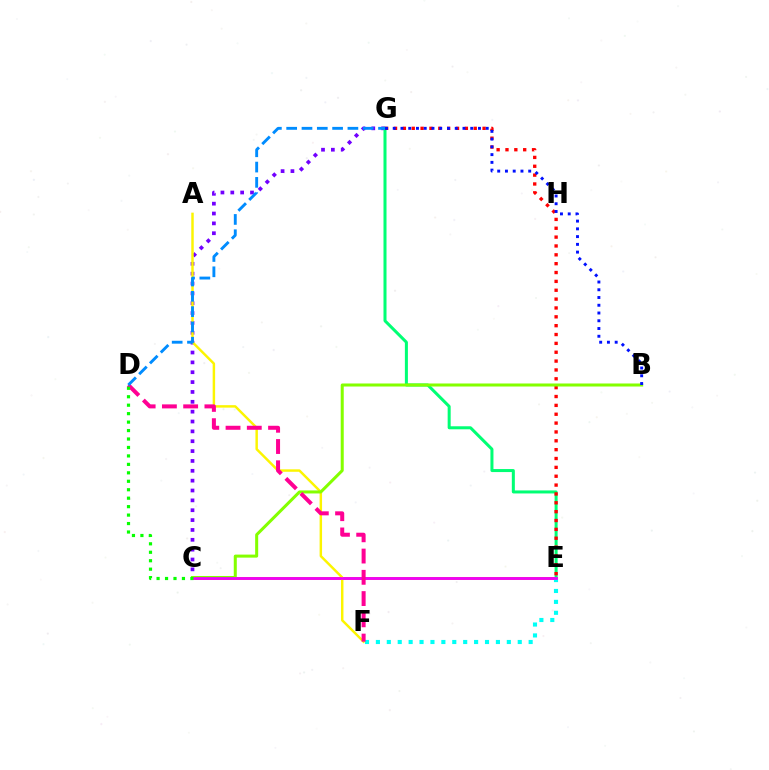{('C', 'E'): [{'color': '#ff7c00', 'line_style': 'solid', 'thickness': 2.13}, {'color': '#ee00ff', 'line_style': 'solid', 'thickness': 1.98}], ('C', 'G'): [{'color': '#7200ff', 'line_style': 'dotted', 'thickness': 2.68}], ('A', 'F'): [{'color': '#fcf500', 'line_style': 'solid', 'thickness': 1.77}], ('E', 'G'): [{'color': '#00ff74', 'line_style': 'solid', 'thickness': 2.17}, {'color': '#ff0000', 'line_style': 'dotted', 'thickness': 2.41}], ('E', 'F'): [{'color': '#00fff6', 'line_style': 'dotted', 'thickness': 2.96}], ('B', 'C'): [{'color': '#84ff00', 'line_style': 'solid', 'thickness': 2.18}], ('B', 'G'): [{'color': '#0010ff', 'line_style': 'dotted', 'thickness': 2.11}], ('D', 'F'): [{'color': '#ff0094', 'line_style': 'dashed', 'thickness': 2.89}], ('C', 'D'): [{'color': '#08ff00', 'line_style': 'dotted', 'thickness': 2.3}], ('D', 'G'): [{'color': '#008cff', 'line_style': 'dashed', 'thickness': 2.08}]}